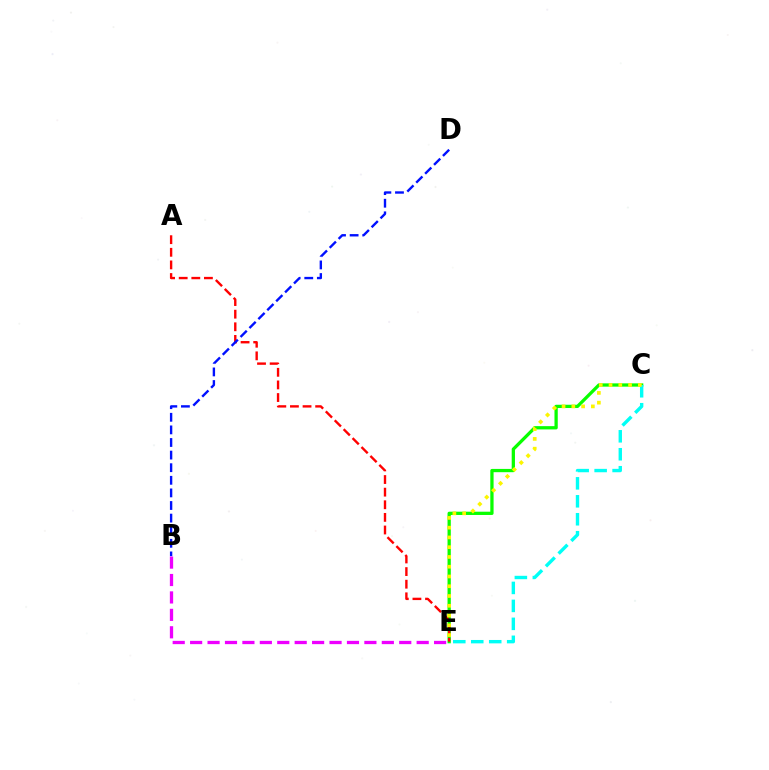{('B', 'E'): [{'color': '#ee00ff', 'line_style': 'dashed', 'thickness': 2.37}], ('C', 'E'): [{'color': '#08ff00', 'line_style': 'solid', 'thickness': 2.36}, {'color': '#00fff6', 'line_style': 'dashed', 'thickness': 2.44}, {'color': '#fcf500', 'line_style': 'dotted', 'thickness': 2.65}], ('A', 'E'): [{'color': '#ff0000', 'line_style': 'dashed', 'thickness': 1.71}], ('B', 'D'): [{'color': '#0010ff', 'line_style': 'dashed', 'thickness': 1.71}]}